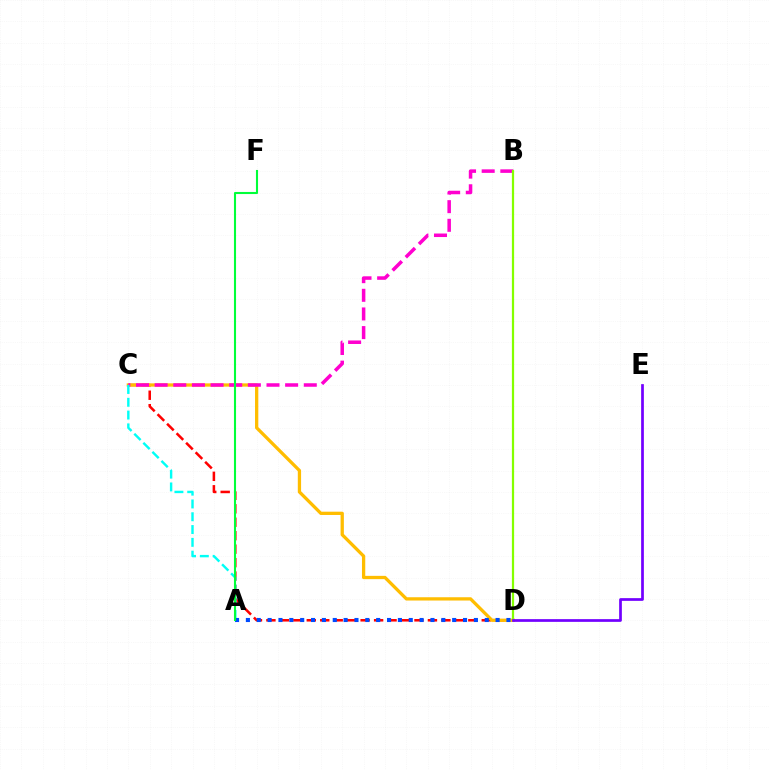{('C', 'D'): [{'color': '#ff0000', 'line_style': 'dashed', 'thickness': 1.83}, {'color': '#ffbd00', 'line_style': 'solid', 'thickness': 2.37}], ('B', 'C'): [{'color': '#ff00cf', 'line_style': 'dashed', 'thickness': 2.53}], ('A', 'C'): [{'color': '#00fff6', 'line_style': 'dashed', 'thickness': 1.74}], ('A', 'D'): [{'color': '#004bff', 'line_style': 'dotted', 'thickness': 2.95}], ('B', 'D'): [{'color': '#84ff00', 'line_style': 'solid', 'thickness': 1.6}], ('A', 'F'): [{'color': '#00ff39', 'line_style': 'solid', 'thickness': 1.51}], ('D', 'E'): [{'color': '#7200ff', 'line_style': 'solid', 'thickness': 1.96}]}